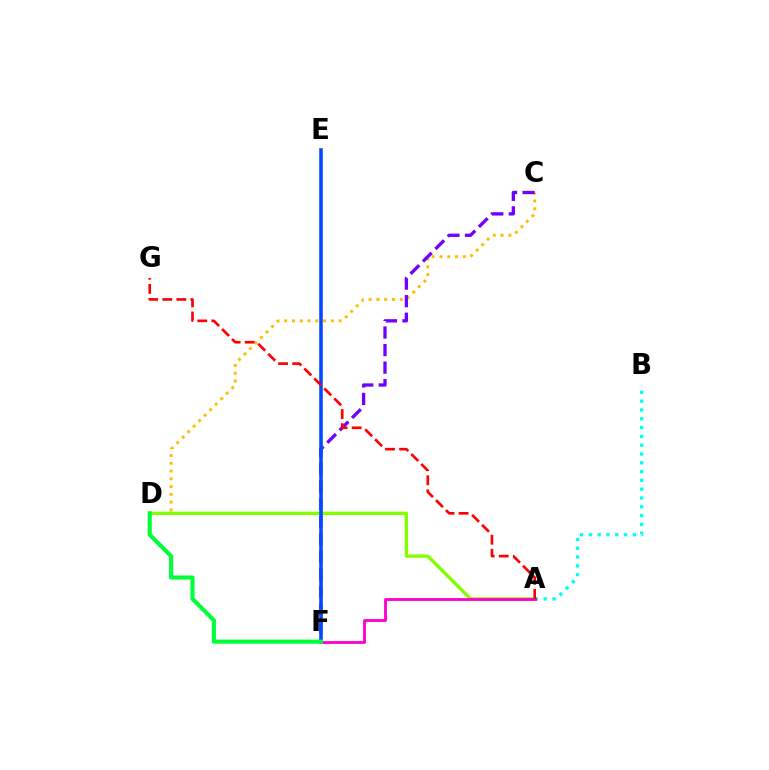{('C', 'D'): [{'color': '#ffbd00', 'line_style': 'dotted', 'thickness': 2.11}], ('C', 'F'): [{'color': '#7200ff', 'line_style': 'dashed', 'thickness': 2.39}], ('A', 'D'): [{'color': '#84ff00', 'line_style': 'solid', 'thickness': 2.42}], ('E', 'F'): [{'color': '#004bff', 'line_style': 'solid', 'thickness': 2.57}], ('A', 'B'): [{'color': '#00fff6', 'line_style': 'dotted', 'thickness': 2.39}], ('A', 'F'): [{'color': '#ff00cf', 'line_style': 'solid', 'thickness': 2.05}], ('D', 'F'): [{'color': '#00ff39', 'line_style': 'solid', 'thickness': 2.96}], ('A', 'G'): [{'color': '#ff0000', 'line_style': 'dashed', 'thickness': 1.91}]}